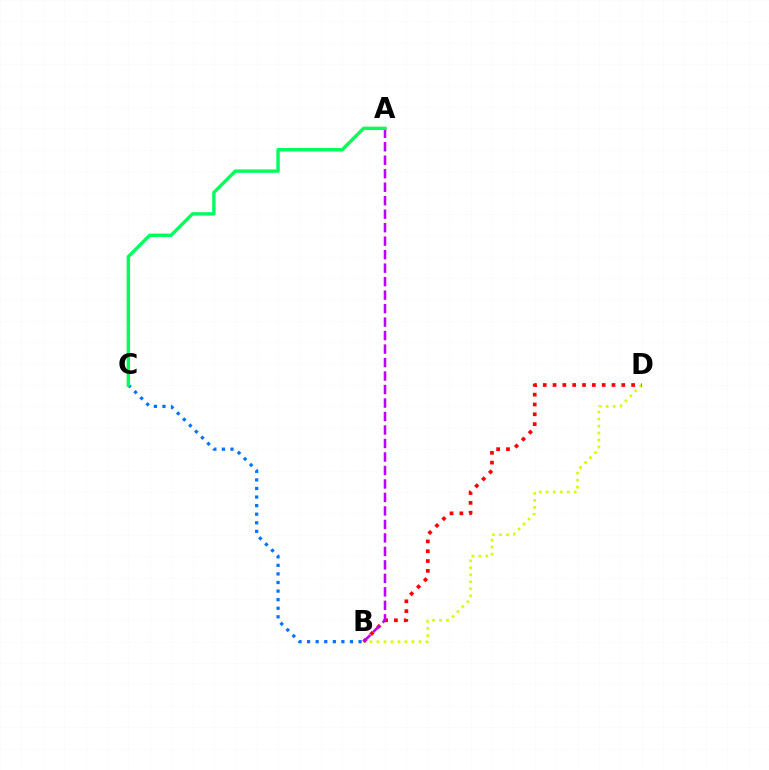{('B', 'D'): [{'color': '#d1ff00', 'line_style': 'dotted', 'thickness': 1.9}, {'color': '#ff0000', 'line_style': 'dotted', 'thickness': 2.67}], ('A', 'B'): [{'color': '#b900ff', 'line_style': 'dashed', 'thickness': 1.83}], ('B', 'C'): [{'color': '#0074ff', 'line_style': 'dotted', 'thickness': 2.33}], ('A', 'C'): [{'color': '#00ff5c', 'line_style': 'solid', 'thickness': 2.44}]}